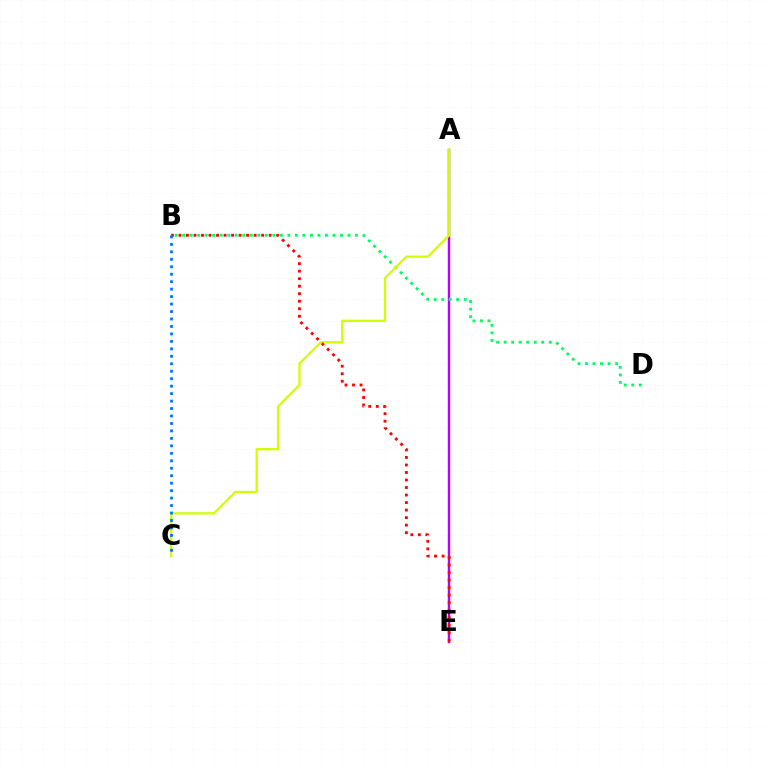{('A', 'E'): [{'color': '#b900ff', 'line_style': 'solid', 'thickness': 1.75}], ('B', 'D'): [{'color': '#00ff5c', 'line_style': 'dotted', 'thickness': 2.04}], ('A', 'C'): [{'color': '#d1ff00', 'line_style': 'solid', 'thickness': 1.64}], ('B', 'E'): [{'color': '#ff0000', 'line_style': 'dotted', 'thickness': 2.04}], ('B', 'C'): [{'color': '#0074ff', 'line_style': 'dotted', 'thickness': 2.03}]}